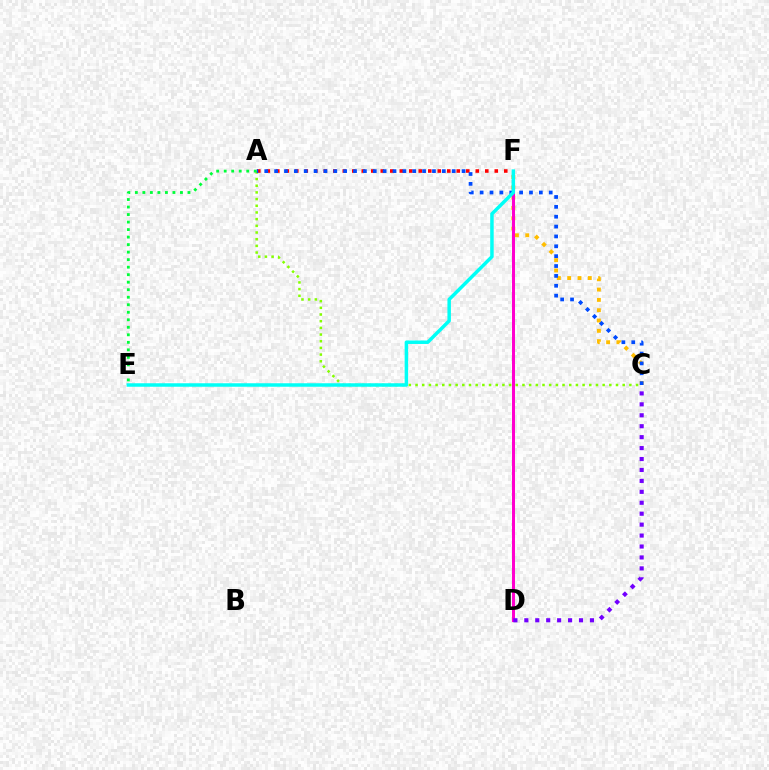{('C', 'F'): [{'color': '#ffbd00', 'line_style': 'dotted', 'thickness': 2.8}], ('A', 'F'): [{'color': '#ff0000', 'line_style': 'dotted', 'thickness': 2.58}], ('D', 'F'): [{'color': '#ff00cf', 'line_style': 'solid', 'thickness': 2.16}], ('A', 'C'): [{'color': '#84ff00', 'line_style': 'dotted', 'thickness': 1.82}, {'color': '#004bff', 'line_style': 'dotted', 'thickness': 2.68}], ('A', 'E'): [{'color': '#00ff39', 'line_style': 'dotted', 'thickness': 2.04}], ('E', 'F'): [{'color': '#00fff6', 'line_style': 'solid', 'thickness': 2.51}], ('C', 'D'): [{'color': '#7200ff', 'line_style': 'dotted', 'thickness': 2.97}]}